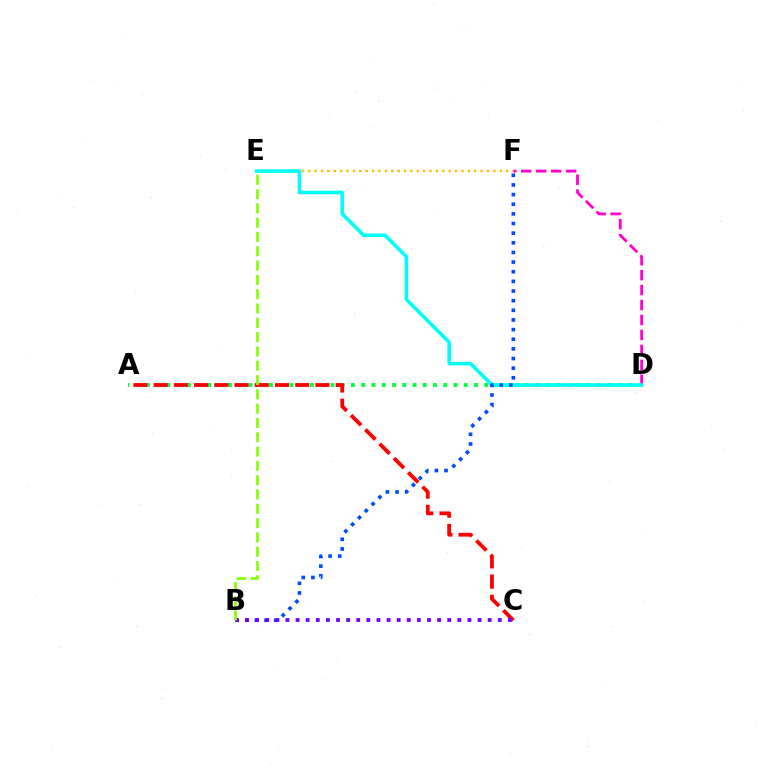{('A', 'D'): [{'color': '#00ff39', 'line_style': 'dotted', 'thickness': 2.79}], ('D', 'F'): [{'color': '#ff00cf', 'line_style': 'dashed', 'thickness': 2.03}], ('E', 'F'): [{'color': '#ffbd00', 'line_style': 'dotted', 'thickness': 1.73}], ('D', 'E'): [{'color': '#00fff6', 'line_style': 'solid', 'thickness': 2.59}], ('A', 'C'): [{'color': '#ff0000', 'line_style': 'dashed', 'thickness': 2.75}], ('B', 'F'): [{'color': '#004bff', 'line_style': 'dotted', 'thickness': 2.62}], ('B', 'C'): [{'color': '#7200ff', 'line_style': 'dotted', 'thickness': 2.75}], ('B', 'E'): [{'color': '#84ff00', 'line_style': 'dashed', 'thickness': 1.94}]}